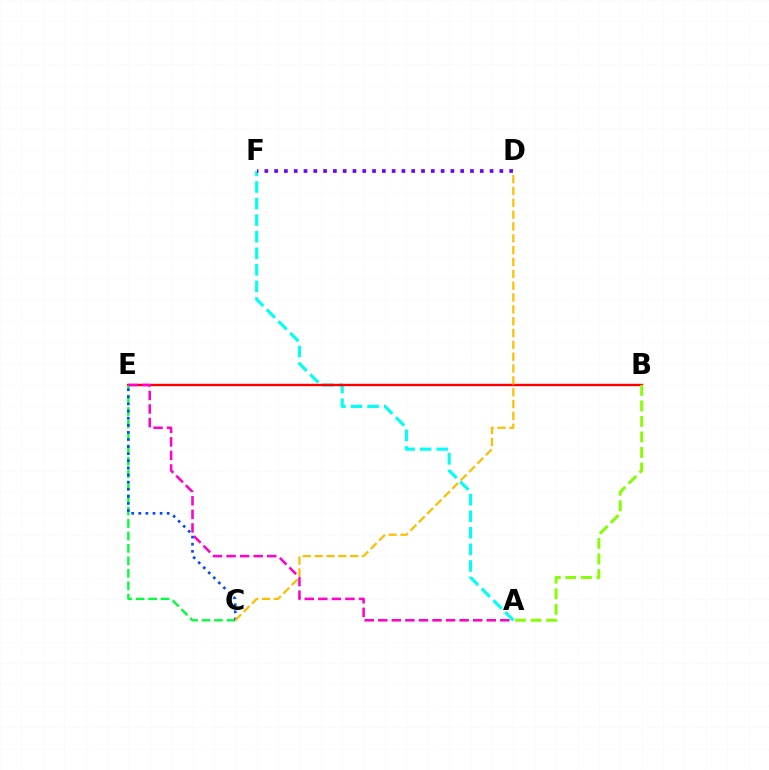{('A', 'F'): [{'color': '#00fff6', 'line_style': 'dashed', 'thickness': 2.25}], ('B', 'E'): [{'color': '#ff0000', 'line_style': 'solid', 'thickness': 1.71}], ('C', 'E'): [{'color': '#00ff39', 'line_style': 'dashed', 'thickness': 1.69}, {'color': '#004bff', 'line_style': 'dotted', 'thickness': 1.93}], ('A', 'E'): [{'color': '#ff00cf', 'line_style': 'dashed', 'thickness': 1.84}], ('A', 'B'): [{'color': '#84ff00', 'line_style': 'dashed', 'thickness': 2.11}], ('D', 'F'): [{'color': '#7200ff', 'line_style': 'dotted', 'thickness': 2.66}], ('C', 'D'): [{'color': '#ffbd00', 'line_style': 'dashed', 'thickness': 1.61}]}